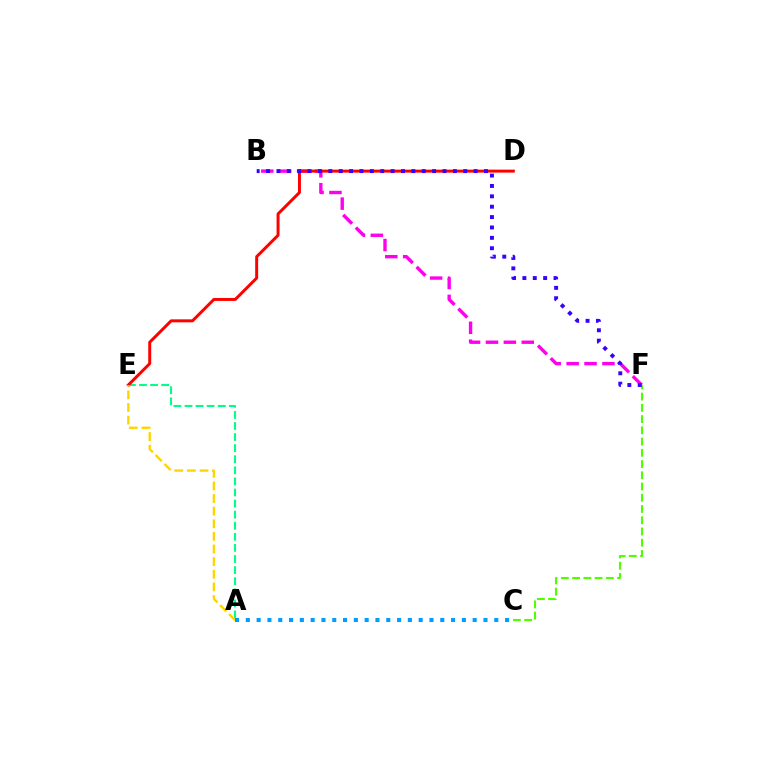{('A', 'E'): [{'color': '#00ff86', 'line_style': 'dashed', 'thickness': 1.51}, {'color': '#ffd500', 'line_style': 'dashed', 'thickness': 1.71}], ('B', 'F'): [{'color': '#ff00ed', 'line_style': 'dashed', 'thickness': 2.43}, {'color': '#3700ff', 'line_style': 'dotted', 'thickness': 2.82}], ('C', 'F'): [{'color': '#4fff00', 'line_style': 'dashed', 'thickness': 1.53}], ('D', 'E'): [{'color': '#ff0000', 'line_style': 'solid', 'thickness': 2.14}], ('A', 'C'): [{'color': '#009eff', 'line_style': 'dotted', 'thickness': 2.93}]}